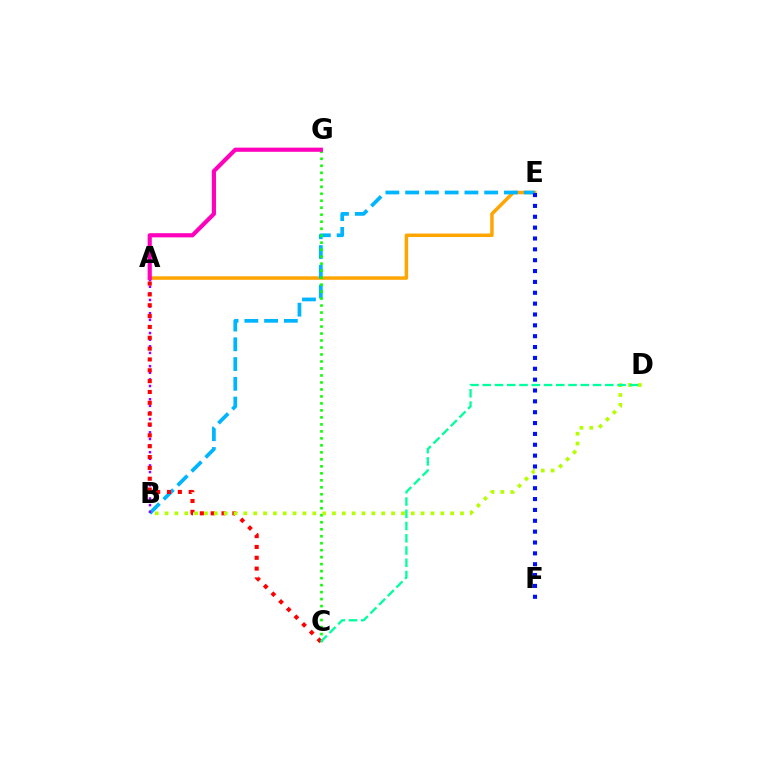{('A', 'E'): [{'color': '#ffa500', 'line_style': 'solid', 'thickness': 2.51}], ('B', 'E'): [{'color': '#00b5ff', 'line_style': 'dashed', 'thickness': 2.68}], ('C', 'G'): [{'color': '#08ff00', 'line_style': 'dotted', 'thickness': 1.9}], ('A', 'B'): [{'color': '#9b00ff', 'line_style': 'dotted', 'thickness': 1.8}], ('E', 'F'): [{'color': '#0010ff', 'line_style': 'dotted', 'thickness': 2.95}], ('A', 'G'): [{'color': '#ff00bd', 'line_style': 'solid', 'thickness': 3.0}], ('A', 'C'): [{'color': '#ff0000', 'line_style': 'dotted', 'thickness': 2.95}], ('B', 'D'): [{'color': '#b3ff00', 'line_style': 'dotted', 'thickness': 2.68}], ('C', 'D'): [{'color': '#00ff9d', 'line_style': 'dashed', 'thickness': 1.66}]}